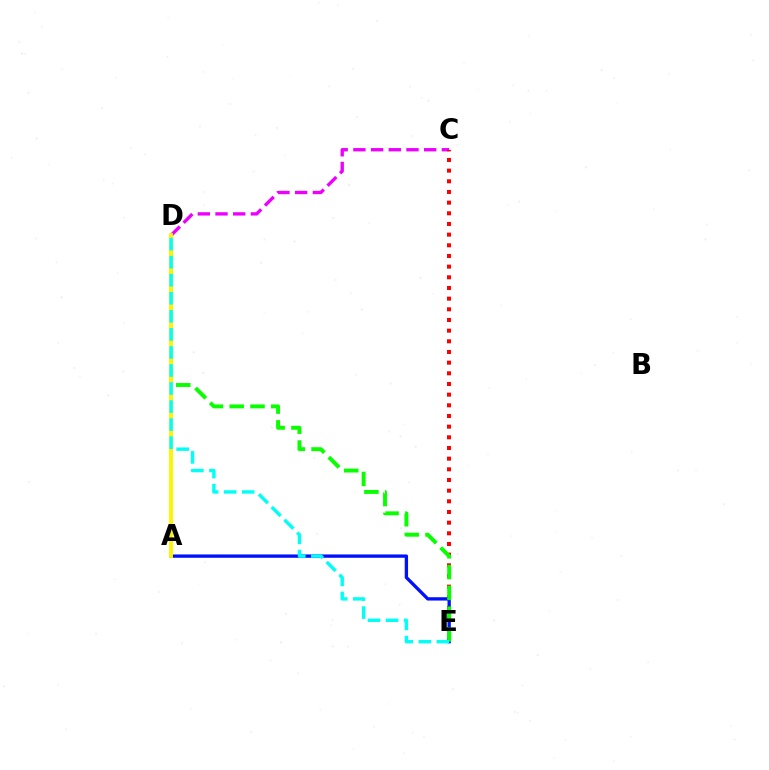{('C', 'D'): [{'color': '#ee00ff', 'line_style': 'dashed', 'thickness': 2.4}], ('C', 'E'): [{'color': '#ff0000', 'line_style': 'dotted', 'thickness': 2.9}], ('A', 'E'): [{'color': '#0010ff', 'line_style': 'solid', 'thickness': 2.39}], ('D', 'E'): [{'color': '#08ff00', 'line_style': 'dashed', 'thickness': 2.82}, {'color': '#00fff6', 'line_style': 'dashed', 'thickness': 2.45}], ('A', 'D'): [{'color': '#fcf500', 'line_style': 'solid', 'thickness': 2.81}]}